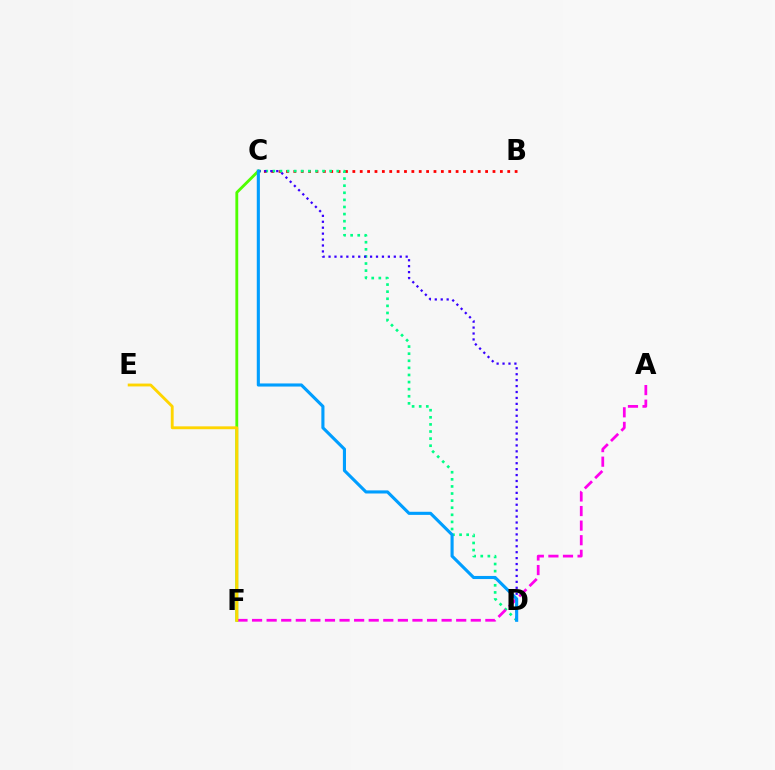{('B', 'C'): [{'color': '#ff0000', 'line_style': 'dotted', 'thickness': 2.0}], ('C', 'D'): [{'color': '#00ff86', 'line_style': 'dotted', 'thickness': 1.93}, {'color': '#3700ff', 'line_style': 'dotted', 'thickness': 1.61}, {'color': '#009eff', 'line_style': 'solid', 'thickness': 2.24}], ('A', 'F'): [{'color': '#ff00ed', 'line_style': 'dashed', 'thickness': 1.98}], ('C', 'F'): [{'color': '#4fff00', 'line_style': 'solid', 'thickness': 2.05}], ('E', 'F'): [{'color': '#ffd500', 'line_style': 'solid', 'thickness': 2.06}]}